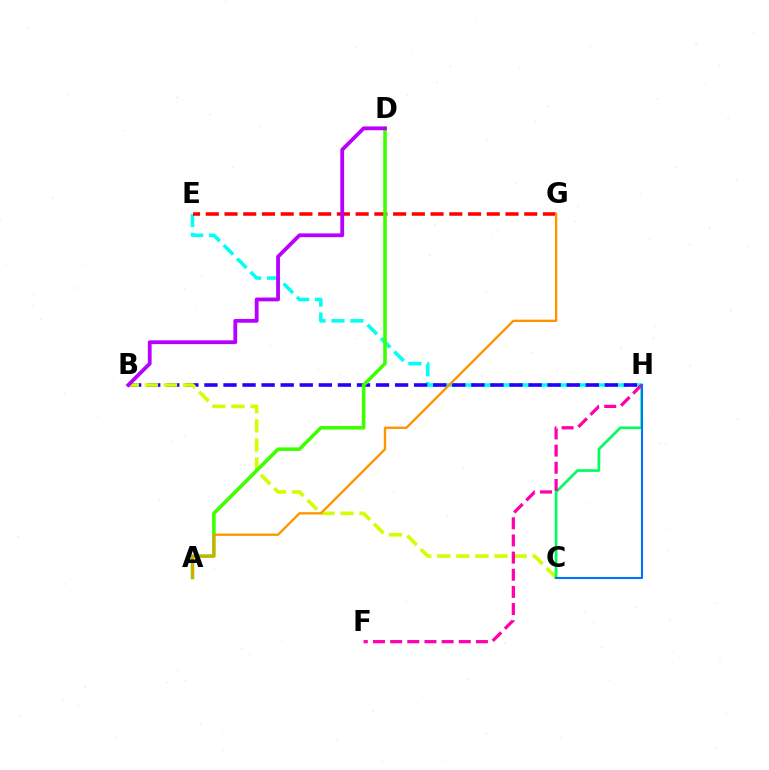{('E', 'H'): [{'color': '#00fff6', 'line_style': 'dashed', 'thickness': 2.57}], ('B', 'H'): [{'color': '#2500ff', 'line_style': 'dashed', 'thickness': 2.59}], ('E', 'G'): [{'color': '#ff0000', 'line_style': 'dashed', 'thickness': 2.54}], ('B', 'C'): [{'color': '#d1ff00', 'line_style': 'dashed', 'thickness': 2.59}], ('A', 'D'): [{'color': '#3dff00', 'line_style': 'solid', 'thickness': 2.57}], ('C', 'H'): [{'color': '#00ff5c', 'line_style': 'solid', 'thickness': 1.93}, {'color': '#0074ff', 'line_style': 'solid', 'thickness': 1.52}], ('F', 'H'): [{'color': '#ff00ac', 'line_style': 'dashed', 'thickness': 2.33}], ('B', 'D'): [{'color': '#b900ff', 'line_style': 'solid', 'thickness': 2.73}], ('A', 'G'): [{'color': '#ff9400', 'line_style': 'solid', 'thickness': 1.69}]}